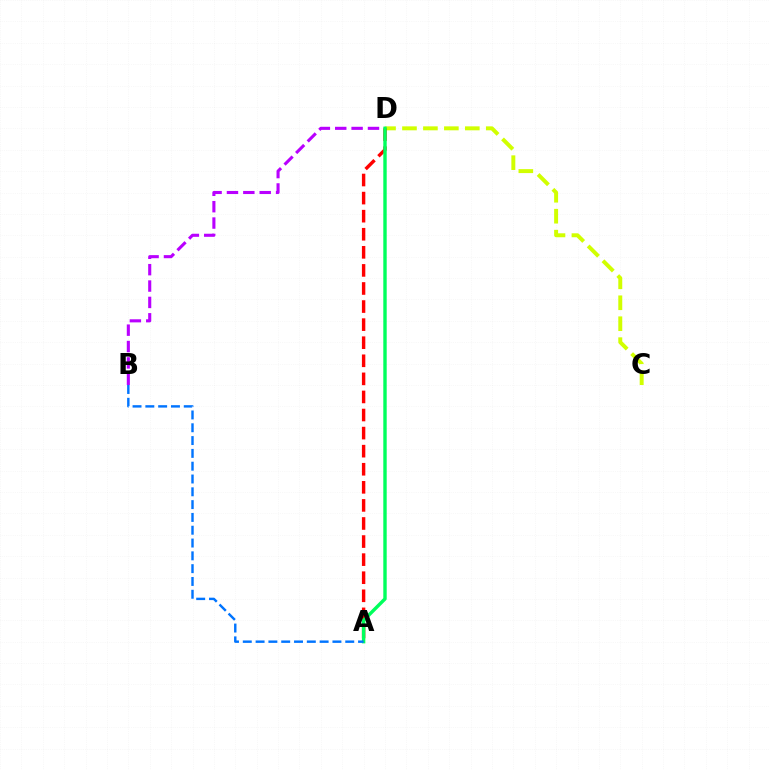{('C', 'D'): [{'color': '#d1ff00', 'line_style': 'dashed', 'thickness': 2.85}], ('A', 'D'): [{'color': '#ff0000', 'line_style': 'dashed', 'thickness': 2.46}, {'color': '#00ff5c', 'line_style': 'solid', 'thickness': 2.45}], ('B', 'D'): [{'color': '#b900ff', 'line_style': 'dashed', 'thickness': 2.22}], ('A', 'B'): [{'color': '#0074ff', 'line_style': 'dashed', 'thickness': 1.74}]}